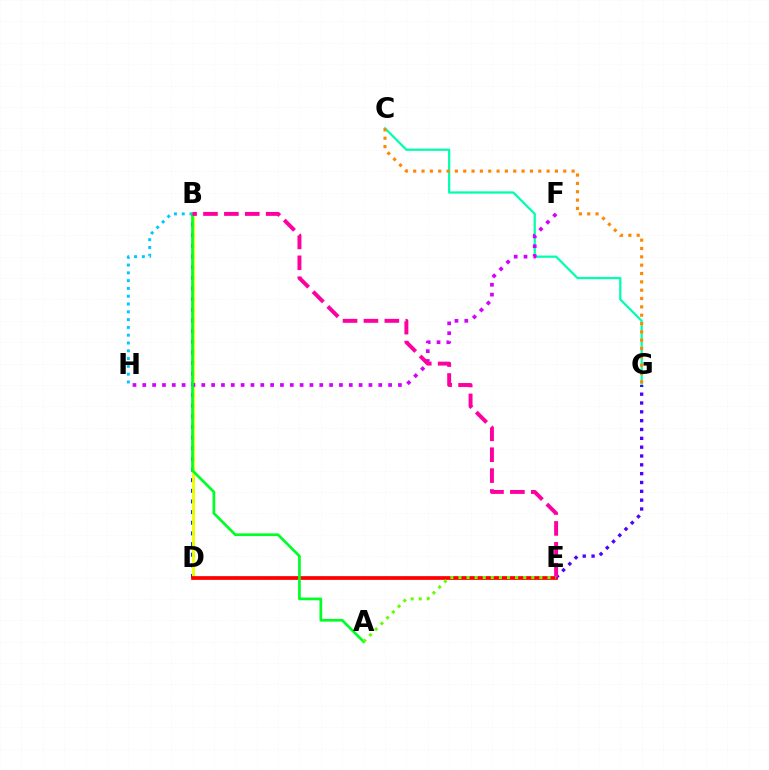{('B', 'D'): [{'color': '#003fff', 'line_style': 'dotted', 'thickness': 2.89}, {'color': '#eeff00', 'line_style': 'solid', 'thickness': 2.08}], ('B', 'H'): [{'color': '#00c7ff', 'line_style': 'dotted', 'thickness': 2.12}], ('C', 'G'): [{'color': '#00ffaf', 'line_style': 'solid', 'thickness': 1.62}, {'color': '#ff8800', 'line_style': 'dotted', 'thickness': 2.27}], ('F', 'H'): [{'color': '#d600ff', 'line_style': 'dotted', 'thickness': 2.67}], ('D', 'E'): [{'color': '#ff0000', 'line_style': 'solid', 'thickness': 2.68}], ('A', 'B'): [{'color': '#00ff27', 'line_style': 'solid', 'thickness': 1.95}], ('E', 'G'): [{'color': '#4f00ff', 'line_style': 'dotted', 'thickness': 2.4}], ('B', 'E'): [{'color': '#ff00a0', 'line_style': 'dashed', 'thickness': 2.84}], ('A', 'E'): [{'color': '#66ff00', 'line_style': 'dotted', 'thickness': 2.2}]}